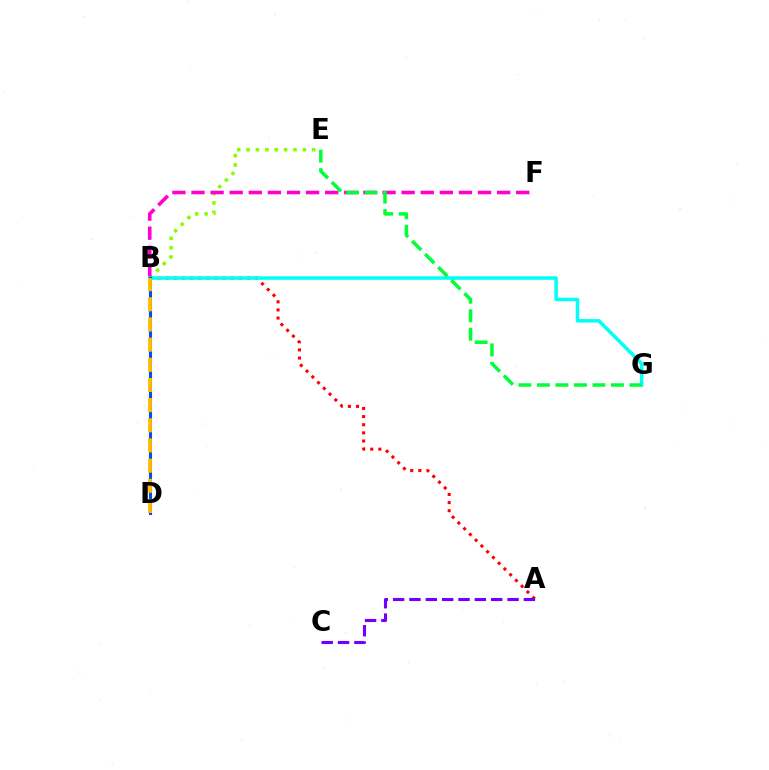{('B', 'E'): [{'color': '#84ff00', 'line_style': 'dotted', 'thickness': 2.55}], ('B', 'F'): [{'color': '#ff00cf', 'line_style': 'dashed', 'thickness': 2.6}], ('A', 'B'): [{'color': '#ff0000', 'line_style': 'dotted', 'thickness': 2.21}], ('B', 'G'): [{'color': '#00fff6', 'line_style': 'solid', 'thickness': 2.52}], ('A', 'C'): [{'color': '#7200ff', 'line_style': 'dashed', 'thickness': 2.22}], ('B', 'D'): [{'color': '#004bff', 'line_style': 'solid', 'thickness': 2.22}, {'color': '#ffbd00', 'line_style': 'dashed', 'thickness': 2.74}], ('E', 'G'): [{'color': '#00ff39', 'line_style': 'dashed', 'thickness': 2.51}]}